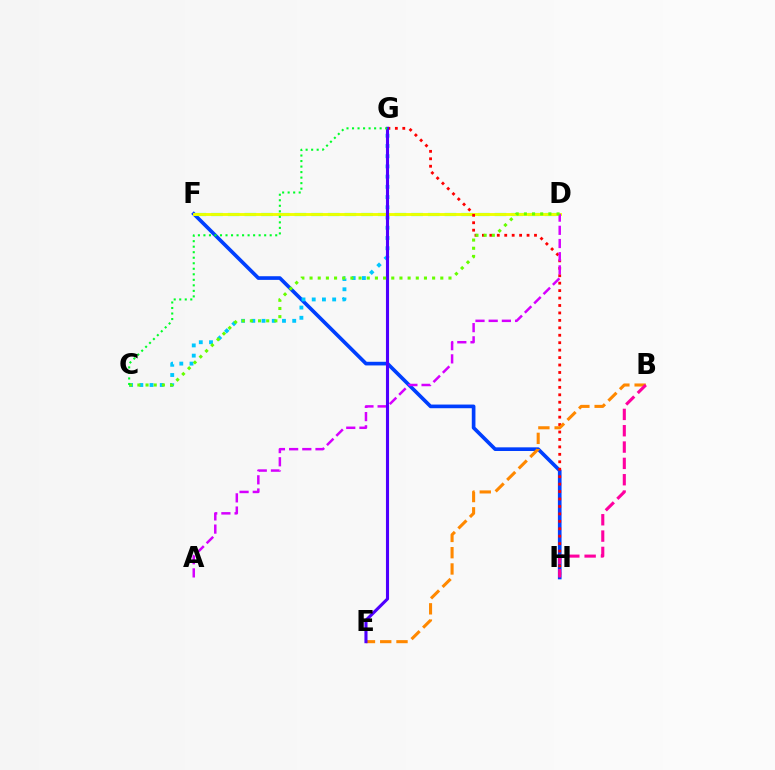{('F', 'H'): [{'color': '#003fff', 'line_style': 'solid', 'thickness': 2.63}], ('C', 'G'): [{'color': '#00c7ff', 'line_style': 'dotted', 'thickness': 2.78}, {'color': '#00ff27', 'line_style': 'dotted', 'thickness': 1.5}], ('D', 'F'): [{'color': '#00ffaf', 'line_style': 'dashed', 'thickness': 2.27}, {'color': '#eeff00', 'line_style': 'solid', 'thickness': 2.08}], ('G', 'H'): [{'color': '#ff0000', 'line_style': 'dotted', 'thickness': 2.02}], ('A', 'D'): [{'color': '#d600ff', 'line_style': 'dashed', 'thickness': 1.79}], ('B', 'E'): [{'color': '#ff8800', 'line_style': 'dashed', 'thickness': 2.21}], ('E', 'G'): [{'color': '#4f00ff', 'line_style': 'solid', 'thickness': 2.23}], ('B', 'H'): [{'color': '#ff00a0', 'line_style': 'dashed', 'thickness': 2.22}], ('C', 'D'): [{'color': '#66ff00', 'line_style': 'dotted', 'thickness': 2.22}]}